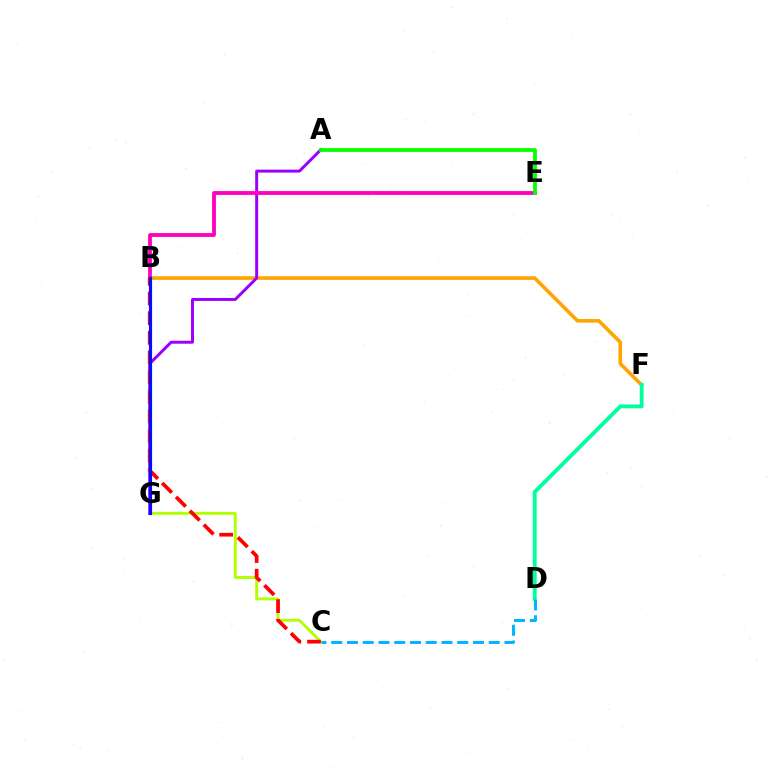{('B', 'F'): [{'color': '#ffa500', 'line_style': 'solid', 'thickness': 2.6}], ('D', 'F'): [{'color': '#00ff9d', 'line_style': 'solid', 'thickness': 2.78}], ('C', 'G'): [{'color': '#b3ff00', 'line_style': 'solid', 'thickness': 2.09}], ('A', 'G'): [{'color': '#9b00ff', 'line_style': 'solid', 'thickness': 2.14}], ('B', 'E'): [{'color': '#ff00bd', 'line_style': 'solid', 'thickness': 2.74}], ('B', 'C'): [{'color': '#ff0000', 'line_style': 'dashed', 'thickness': 2.67}], ('C', 'D'): [{'color': '#00b5ff', 'line_style': 'dashed', 'thickness': 2.14}], ('B', 'G'): [{'color': '#0010ff', 'line_style': 'solid', 'thickness': 2.29}], ('A', 'E'): [{'color': '#08ff00', 'line_style': 'solid', 'thickness': 2.72}]}